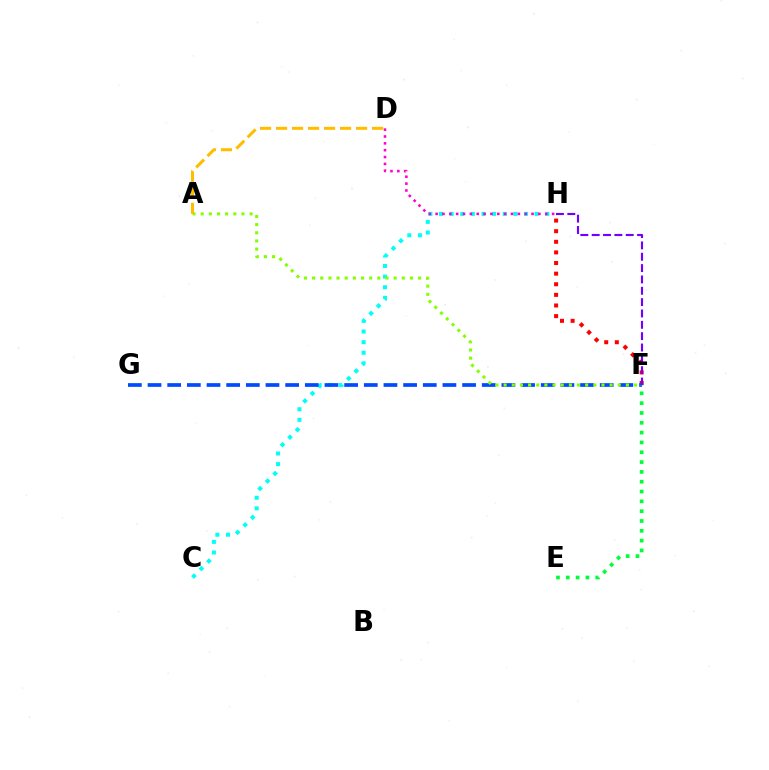{('C', 'H'): [{'color': '#00fff6', 'line_style': 'dotted', 'thickness': 2.89}], ('D', 'H'): [{'color': '#ff00cf', 'line_style': 'dotted', 'thickness': 1.86}], ('F', 'H'): [{'color': '#ff0000', 'line_style': 'dotted', 'thickness': 2.88}, {'color': '#7200ff', 'line_style': 'dashed', 'thickness': 1.54}], ('F', 'G'): [{'color': '#004bff', 'line_style': 'dashed', 'thickness': 2.67}], ('A', 'F'): [{'color': '#84ff00', 'line_style': 'dotted', 'thickness': 2.22}], ('E', 'F'): [{'color': '#00ff39', 'line_style': 'dotted', 'thickness': 2.67}], ('A', 'D'): [{'color': '#ffbd00', 'line_style': 'dashed', 'thickness': 2.17}]}